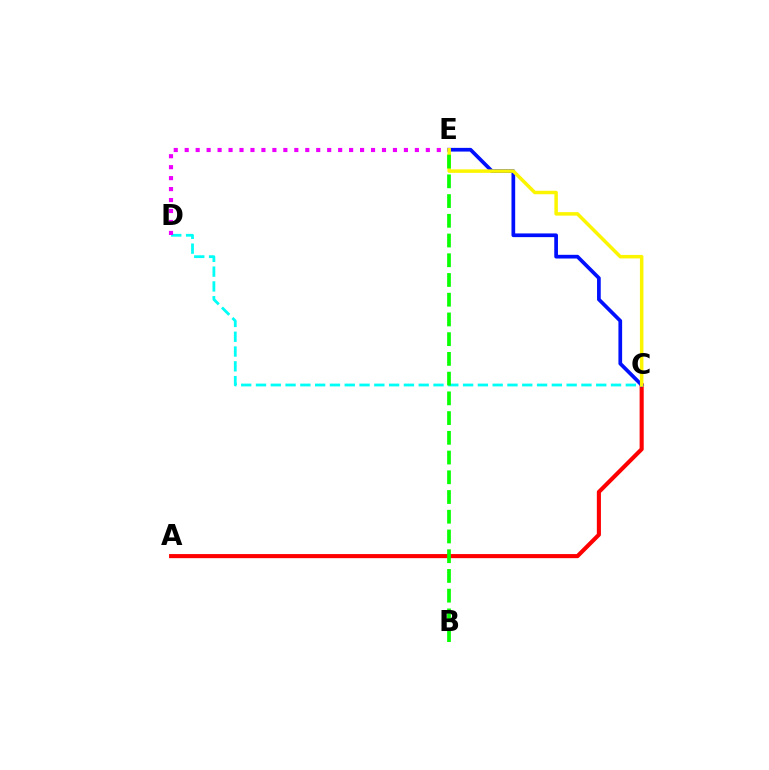{('A', 'C'): [{'color': '#ff0000', 'line_style': 'solid', 'thickness': 2.95}], ('C', 'E'): [{'color': '#0010ff', 'line_style': 'solid', 'thickness': 2.67}, {'color': '#fcf500', 'line_style': 'solid', 'thickness': 2.52}], ('C', 'D'): [{'color': '#00fff6', 'line_style': 'dashed', 'thickness': 2.01}], ('D', 'E'): [{'color': '#ee00ff', 'line_style': 'dotted', 'thickness': 2.98}], ('B', 'E'): [{'color': '#08ff00', 'line_style': 'dashed', 'thickness': 2.68}]}